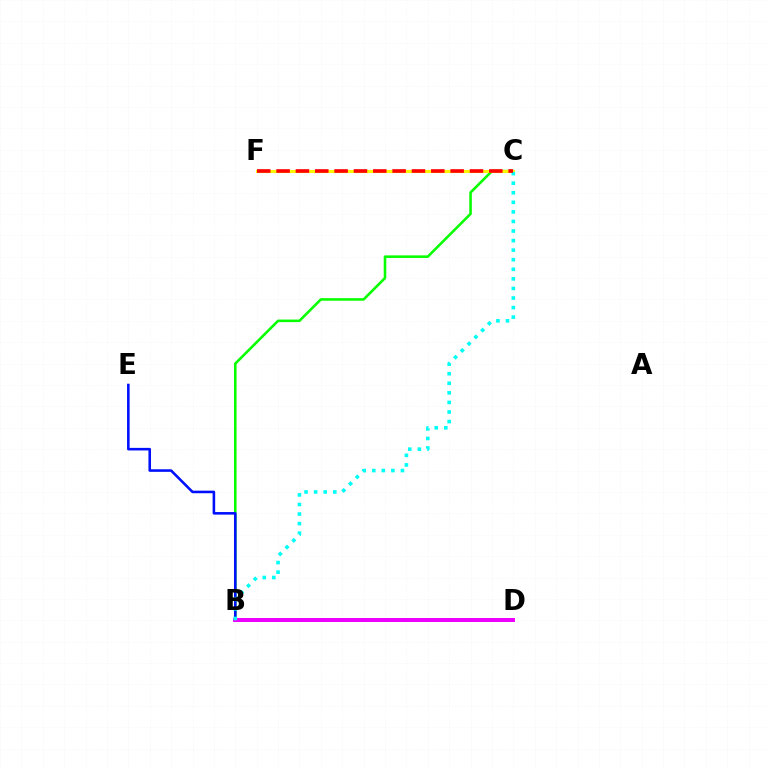{('B', 'C'): [{'color': '#08ff00', 'line_style': 'solid', 'thickness': 1.86}, {'color': '#00fff6', 'line_style': 'dotted', 'thickness': 2.6}], ('B', 'E'): [{'color': '#0010ff', 'line_style': 'solid', 'thickness': 1.86}], ('B', 'D'): [{'color': '#ee00ff', 'line_style': 'solid', 'thickness': 2.86}], ('C', 'F'): [{'color': '#fcf500', 'line_style': 'solid', 'thickness': 2.21}, {'color': '#ff0000', 'line_style': 'dashed', 'thickness': 2.63}]}